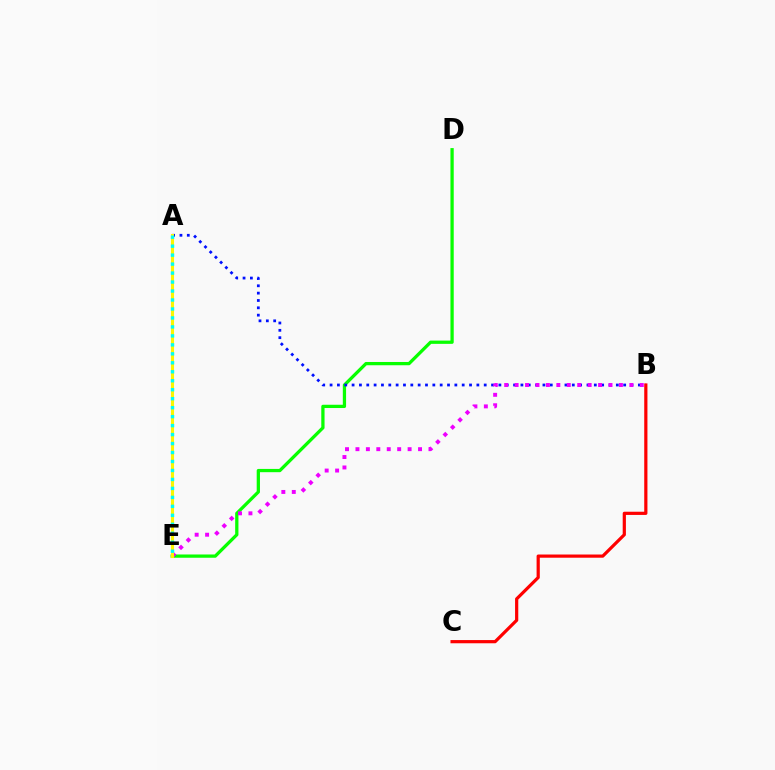{('D', 'E'): [{'color': '#08ff00', 'line_style': 'solid', 'thickness': 2.35}], ('A', 'B'): [{'color': '#0010ff', 'line_style': 'dotted', 'thickness': 1.99}], ('B', 'E'): [{'color': '#ee00ff', 'line_style': 'dotted', 'thickness': 2.83}], ('B', 'C'): [{'color': '#ff0000', 'line_style': 'solid', 'thickness': 2.31}], ('A', 'E'): [{'color': '#fcf500', 'line_style': 'solid', 'thickness': 2.22}, {'color': '#00fff6', 'line_style': 'dotted', 'thickness': 2.44}]}